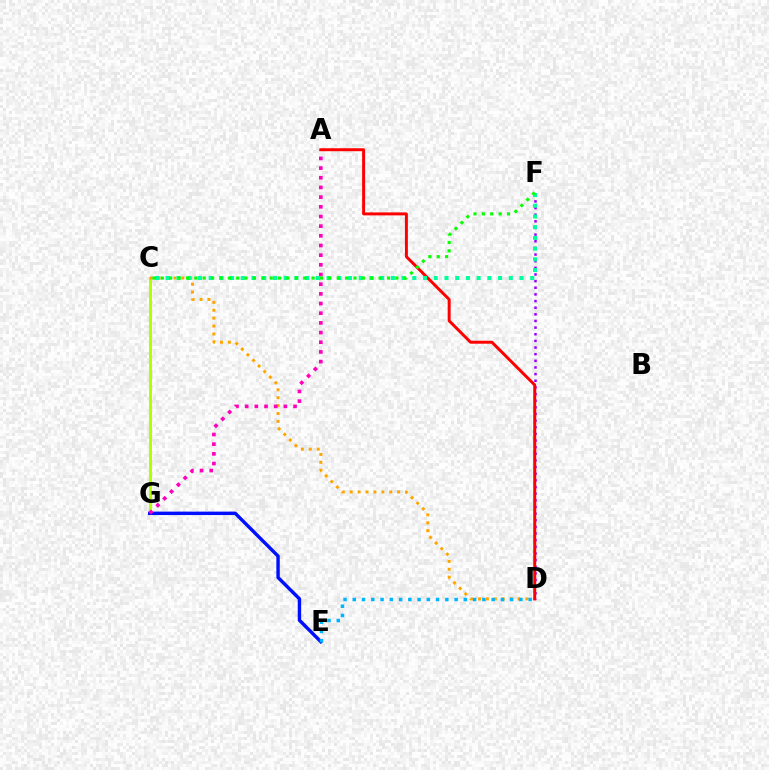{('C', 'G'): [{'color': '#b3ff00', 'line_style': 'solid', 'thickness': 2.19}], ('E', 'G'): [{'color': '#0010ff', 'line_style': 'solid', 'thickness': 2.46}], ('C', 'D'): [{'color': '#ffa500', 'line_style': 'dotted', 'thickness': 2.15}], ('D', 'F'): [{'color': '#9b00ff', 'line_style': 'dotted', 'thickness': 1.8}], ('D', 'E'): [{'color': '#00b5ff', 'line_style': 'dotted', 'thickness': 2.51}], ('A', 'G'): [{'color': '#ff00bd', 'line_style': 'dotted', 'thickness': 2.63}], ('A', 'D'): [{'color': '#ff0000', 'line_style': 'solid', 'thickness': 2.14}], ('C', 'F'): [{'color': '#00ff9d', 'line_style': 'dotted', 'thickness': 2.91}, {'color': '#08ff00', 'line_style': 'dotted', 'thickness': 2.28}]}